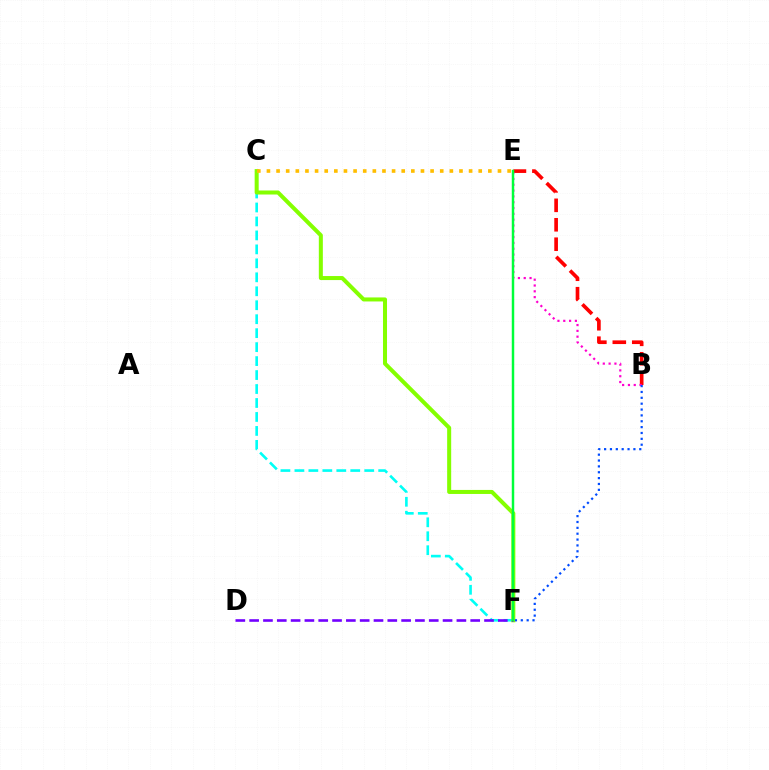{('C', 'F'): [{'color': '#00fff6', 'line_style': 'dashed', 'thickness': 1.9}, {'color': '#84ff00', 'line_style': 'solid', 'thickness': 2.9}], ('B', 'E'): [{'color': '#ff0000', 'line_style': 'dashed', 'thickness': 2.64}, {'color': '#ff00cf', 'line_style': 'dotted', 'thickness': 1.58}], ('C', 'E'): [{'color': '#ffbd00', 'line_style': 'dotted', 'thickness': 2.62}], ('D', 'F'): [{'color': '#7200ff', 'line_style': 'dashed', 'thickness': 1.88}], ('B', 'F'): [{'color': '#004bff', 'line_style': 'dotted', 'thickness': 1.59}], ('E', 'F'): [{'color': '#00ff39', 'line_style': 'solid', 'thickness': 1.77}]}